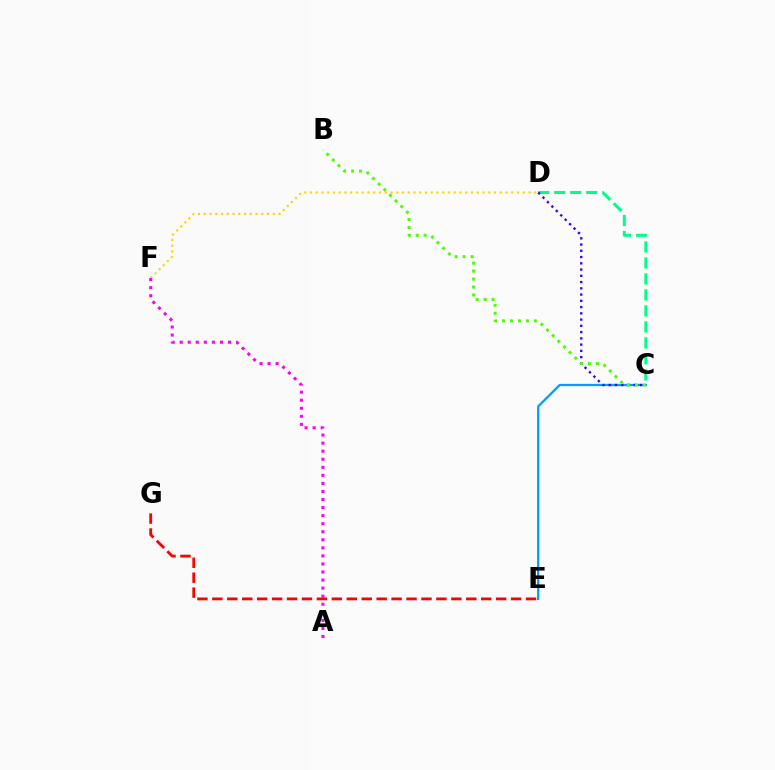{('C', 'E'): [{'color': '#009eff', 'line_style': 'solid', 'thickness': 1.62}], ('D', 'F'): [{'color': '#ffd500', 'line_style': 'dotted', 'thickness': 1.56}], ('A', 'F'): [{'color': '#ff00ed', 'line_style': 'dotted', 'thickness': 2.19}], ('C', 'D'): [{'color': '#00ff86', 'line_style': 'dashed', 'thickness': 2.17}, {'color': '#3700ff', 'line_style': 'dotted', 'thickness': 1.7}], ('E', 'G'): [{'color': '#ff0000', 'line_style': 'dashed', 'thickness': 2.03}], ('B', 'C'): [{'color': '#4fff00', 'line_style': 'dotted', 'thickness': 2.16}]}